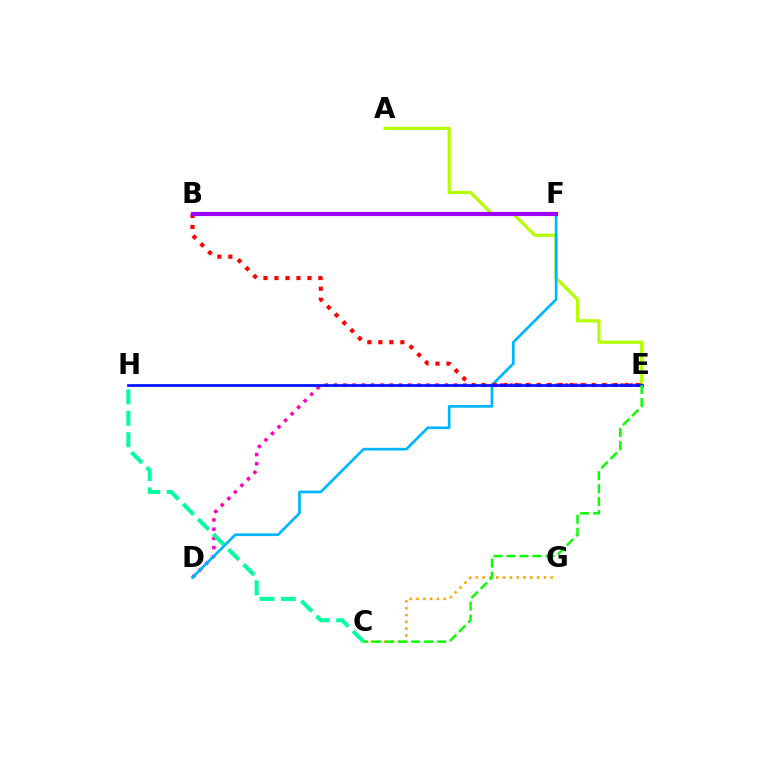{('A', 'E'): [{'color': '#b3ff00', 'line_style': 'solid', 'thickness': 2.31}], ('D', 'E'): [{'color': '#ff00bd', 'line_style': 'dotted', 'thickness': 2.51}], ('D', 'F'): [{'color': '#00b5ff', 'line_style': 'solid', 'thickness': 1.93}], ('B', 'E'): [{'color': '#ff0000', 'line_style': 'dotted', 'thickness': 2.99}], ('E', 'H'): [{'color': '#0010ff', 'line_style': 'solid', 'thickness': 1.96}], ('C', 'G'): [{'color': '#ffa500', 'line_style': 'dotted', 'thickness': 1.85}], ('C', 'H'): [{'color': '#00ff9d', 'line_style': 'dashed', 'thickness': 2.9}], ('C', 'E'): [{'color': '#08ff00', 'line_style': 'dashed', 'thickness': 1.76}], ('B', 'F'): [{'color': '#9b00ff', 'line_style': 'solid', 'thickness': 2.98}]}